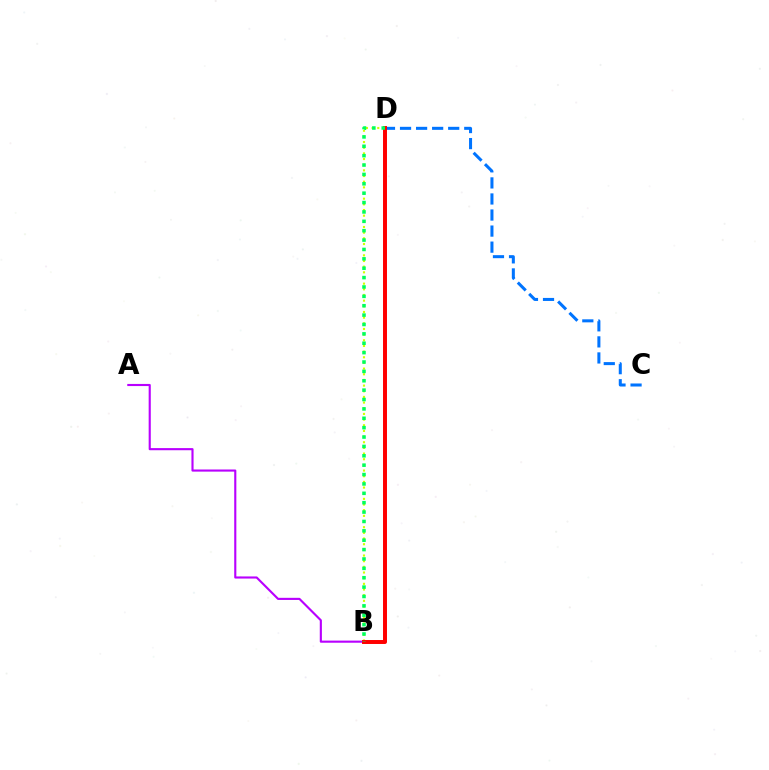{('C', 'D'): [{'color': '#0074ff', 'line_style': 'dashed', 'thickness': 2.18}], ('A', 'B'): [{'color': '#b900ff', 'line_style': 'solid', 'thickness': 1.53}], ('B', 'D'): [{'color': '#d1ff00', 'line_style': 'dotted', 'thickness': 1.54}, {'color': '#ff0000', 'line_style': 'solid', 'thickness': 2.85}, {'color': '#00ff5c', 'line_style': 'dotted', 'thickness': 2.55}]}